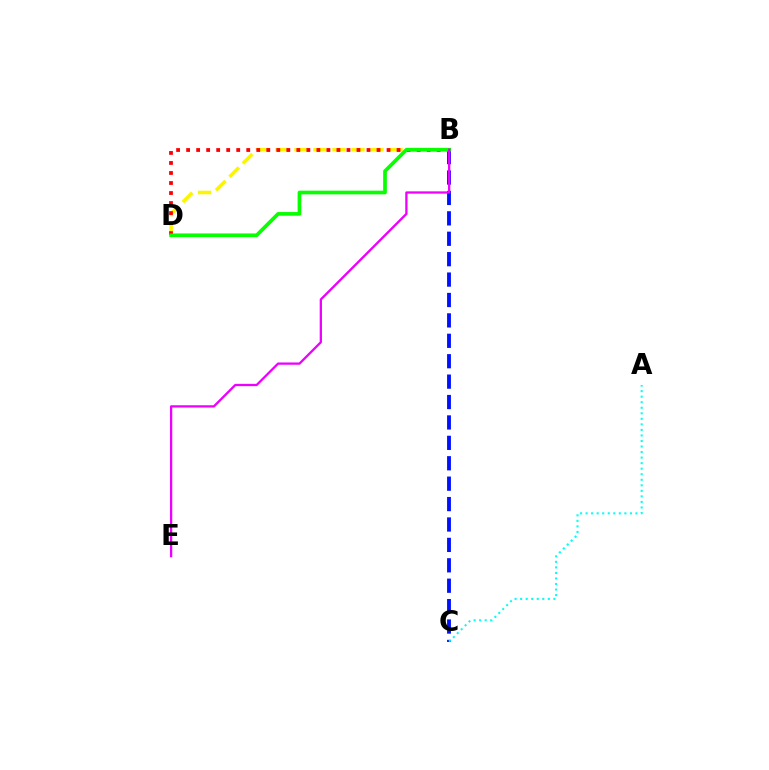{('B', 'D'): [{'color': '#fcf500', 'line_style': 'dashed', 'thickness': 2.58}, {'color': '#ff0000', 'line_style': 'dotted', 'thickness': 2.72}, {'color': '#08ff00', 'line_style': 'solid', 'thickness': 2.65}], ('B', 'C'): [{'color': '#0010ff', 'line_style': 'dashed', 'thickness': 2.77}], ('A', 'C'): [{'color': '#00fff6', 'line_style': 'dotted', 'thickness': 1.51}], ('B', 'E'): [{'color': '#ee00ff', 'line_style': 'solid', 'thickness': 1.65}]}